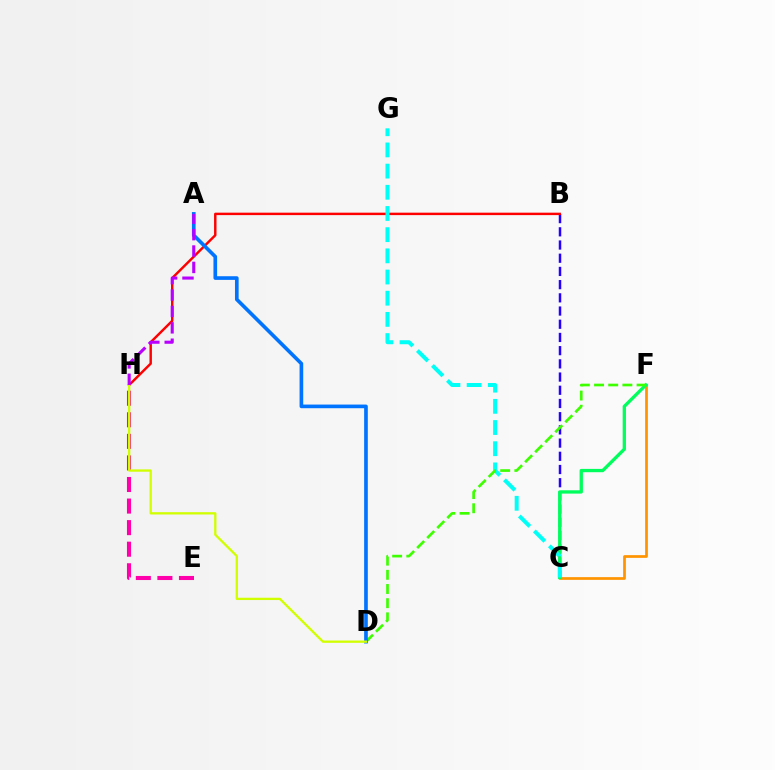{('B', 'C'): [{'color': '#2500ff', 'line_style': 'dashed', 'thickness': 1.79}], ('B', 'H'): [{'color': '#ff0000', 'line_style': 'solid', 'thickness': 1.76}], ('C', 'F'): [{'color': '#ff9400', 'line_style': 'solid', 'thickness': 1.95}, {'color': '#00ff5c', 'line_style': 'solid', 'thickness': 2.39}], ('C', 'G'): [{'color': '#00fff6', 'line_style': 'dashed', 'thickness': 2.88}], ('D', 'F'): [{'color': '#3dff00', 'line_style': 'dashed', 'thickness': 1.93}], ('E', 'H'): [{'color': '#ff00ac', 'line_style': 'dashed', 'thickness': 2.93}], ('A', 'D'): [{'color': '#0074ff', 'line_style': 'solid', 'thickness': 2.63}], ('D', 'H'): [{'color': '#d1ff00', 'line_style': 'solid', 'thickness': 1.66}], ('A', 'H'): [{'color': '#b900ff', 'line_style': 'dashed', 'thickness': 2.23}]}